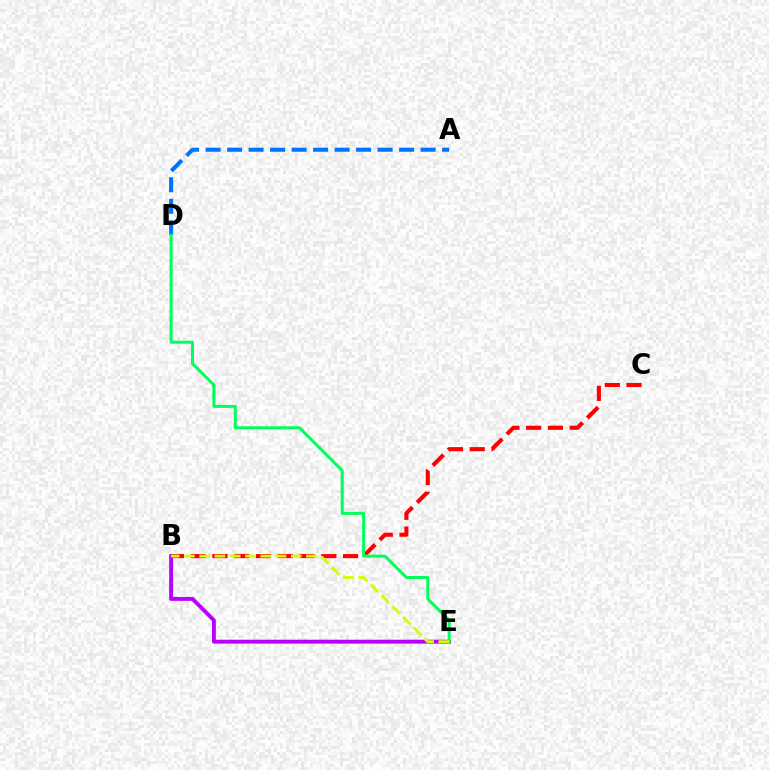{('A', 'D'): [{'color': '#0074ff', 'line_style': 'dashed', 'thickness': 2.92}], ('B', 'E'): [{'color': '#b900ff', 'line_style': 'solid', 'thickness': 2.8}, {'color': '#d1ff00', 'line_style': 'dashed', 'thickness': 2.07}], ('B', 'C'): [{'color': '#ff0000', 'line_style': 'dashed', 'thickness': 2.96}], ('D', 'E'): [{'color': '#00ff5c', 'line_style': 'solid', 'thickness': 2.17}]}